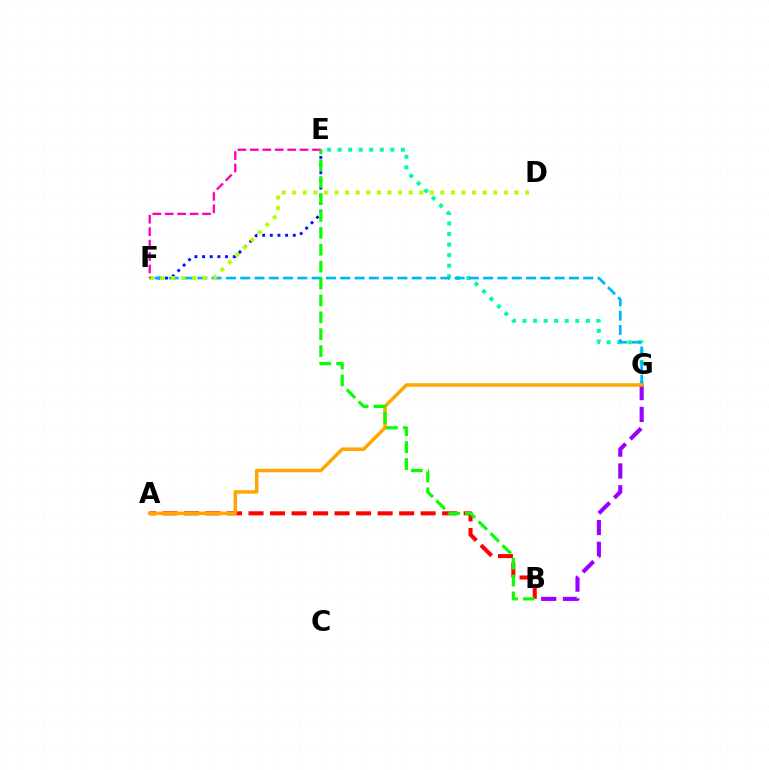{('B', 'G'): [{'color': '#9b00ff', 'line_style': 'dashed', 'thickness': 2.96}], ('E', 'G'): [{'color': '#00ff9d', 'line_style': 'dotted', 'thickness': 2.87}], ('E', 'F'): [{'color': '#0010ff', 'line_style': 'dotted', 'thickness': 2.08}, {'color': '#ff00bd', 'line_style': 'dashed', 'thickness': 1.69}], ('A', 'B'): [{'color': '#ff0000', 'line_style': 'dashed', 'thickness': 2.92}], ('F', 'G'): [{'color': '#00b5ff', 'line_style': 'dashed', 'thickness': 1.94}], ('A', 'G'): [{'color': '#ffa500', 'line_style': 'solid', 'thickness': 2.5}], ('D', 'F'): [{'color': '#b3ff00', 'line_style': 'dotted', 'thickness': 2.87}], ('B', 'E'): [{'color': '#08ff00', 'line_style': 'dashed', 'thickness': 2.3}]}